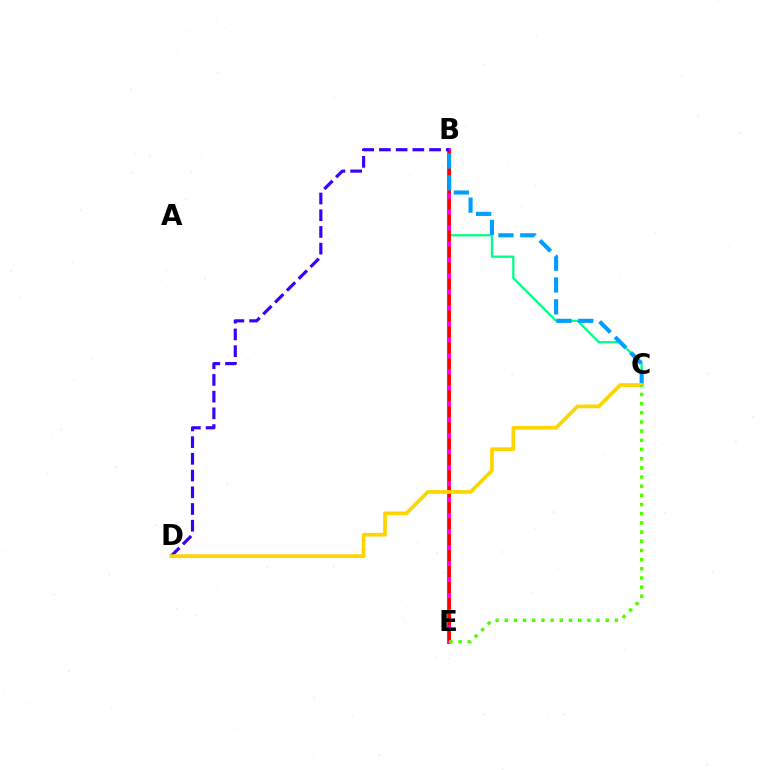{('B', 'C'): [{'color': '#00ff86', 'line_style': 'solid', 'thickness': 1.64}, {'color': '#009eff', 'line_style': 'dashed', 'thickness': 2.97}], ('B', 'E'): [{'color': '#ff00ed', 'line_style': 'solid', 'thickness': 2.84}, {'color': '#ff0000', 'line_style': 'dashed', 'thickness': 2.17}], ('B', 'D'): [{'color': '#3700ff', 'line_style': 'dashed', 'thickness': 2.27}], ('C', 'D'): [{'color': '#ffd500', 'line_style': 'solid', 'thickness': 2.67}], ('C', 'E'): [{'color': '#4fff00', 'line_style': 'dotted', 'thickness': 2.49}]}